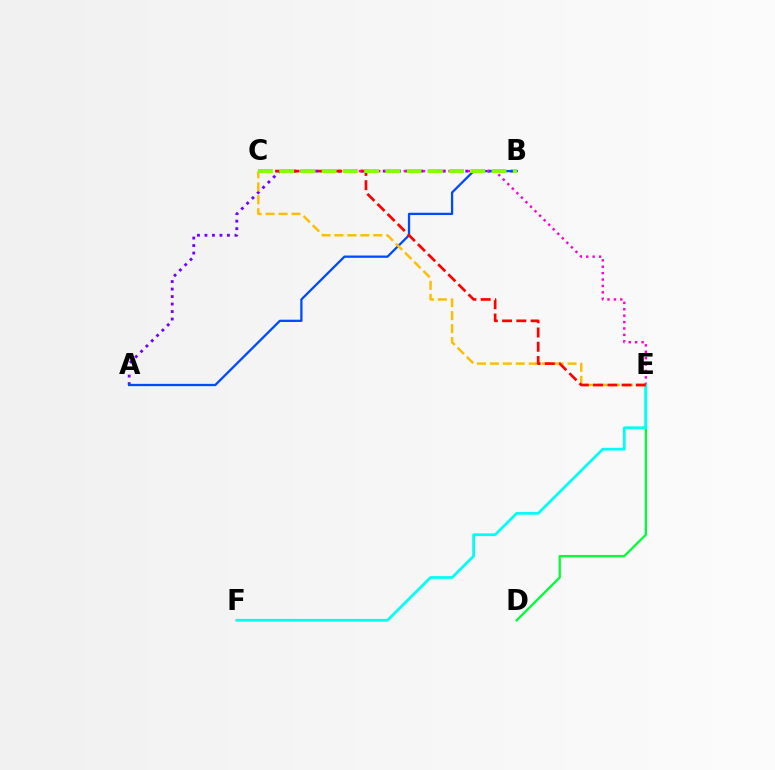{('A', 'B'): [{'color': '#7200ff', 'line_style': 'dotted', 'thickness': 2.04}, {'color': '#004bff', 'line_style': 'solid', 'thickness': 1.64}], ('D', 'E'): [{'color': '#00ff39', 'line_style': 'solid', 'thickness': 1.66}], ('C', 'E'): [{'color': '#ffbd00', 'line_style': 'dashed', 'thickness': 1.76}, {'color': '#ff00cf', 'line_style': 'dotted', 'thickness': 1.74}, {'color': '#ff0000', 'line_style': 'dashed', 'thickness': 1.94}], ('E', 'F'): [{'color': '#00fff6', 'line_style': 'solid', 'thickness': 1.99}], ('B', 'C'): [{'color': '#84ff00', 'line_style': 'dashed', 'thickness': 2.89}]}